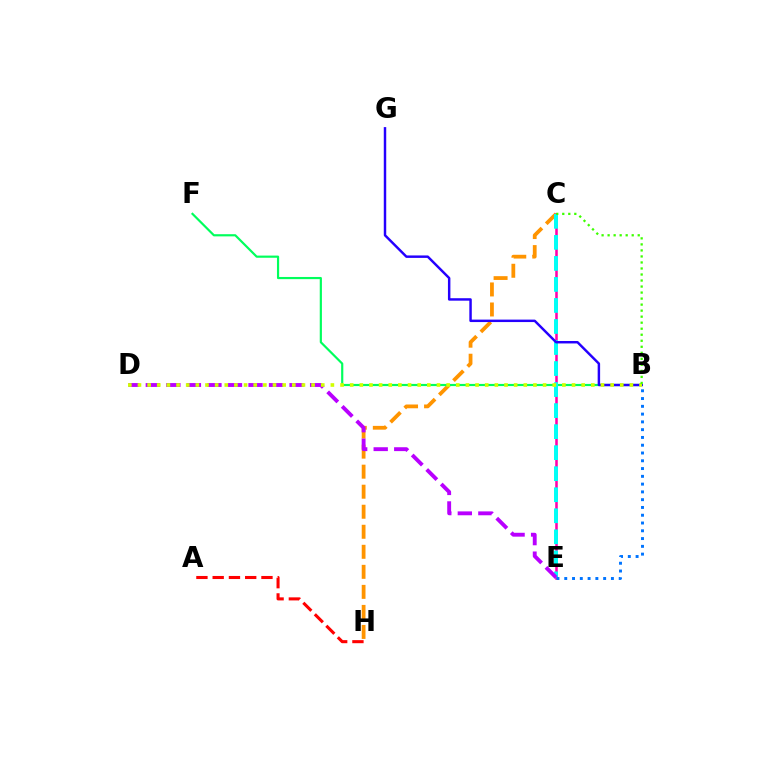{('C', 'H'): [{'color': '#ff9400', 'line_style': 'dashed', 'thickness': 2.72}], ('B', 'F'): [{'color': '#00ff5c', 'line_style': 'solid', 'thickness': 1.57}], ('C', 'E'): [{'color': '#ff00ac', 'line_style': 'solid', 'thickness': 1.83}, {'color': '#00fff6', 'line_style': 'dashed', 'thickness': 2.86}], ('B', 'G'): [{'color': '#2500ff', 'line_style': 'solid', 'thickness': 1.77}], ('A', 'H'): [{'color': '#ff0000', 'line_style': 'dashed', 'thickness': 2.21}], ('B', 'E'): [{'color': '#0074ff', 'line_style': 'dotted', 'thickness': 2.11}], ('D', 'E'): [{'color': '#b900ff', 'line_style': 'dashed', 'thickness': 2.79}], ('B', 'D'): [{'color': '#d1ff00', 'line_style': 'dotted', 'thickness': 2.62}], ('B', 'C'): [{'color': '#3dff00', 'line_style': 'dotted', 'thickness': 1.64}]}